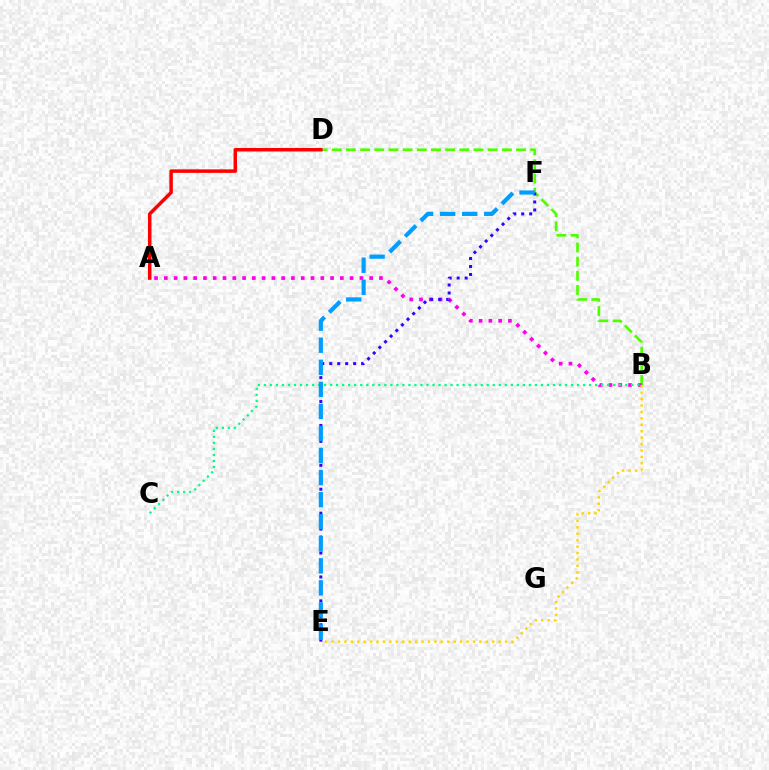{('B', 'D'): [{'color': '#4fff00', 'line_style': 'dashed', 'thickness': 1.93}], ('A', 'B'): [{'color': '#ff00ed', 'line_style': 'dotted', 'thickness': 2.66}], ('A', 'D'): [{'color': '#ff0000', 'line_style': 'solid', 'thickness': 2.51}], ('B', 'E'): [{'color': '#ffd500', 'line_style': 'dotted', 'thickness': 1.75}], ('B', 'C'): [{'color': '#00ff86', 'line_style': 'dotted', 'thickness': 1.64}], ('E', 'F'): [{'color': '#3700ff', 'line_style': 'dotted', 'thickness': 2.17}, {'color': '#009eff', 'line_style': 'dashed', 'thickness': 3.0}]}